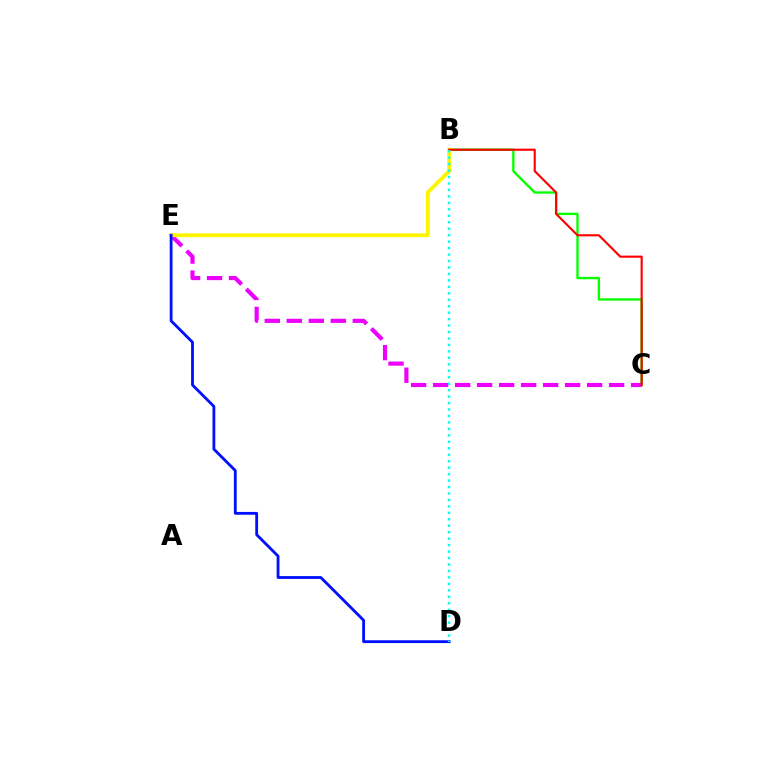{('B', 'C'): [{'color': '#08ff00', 'line_style': 'solid', 'thickness': 1.69}, {'color': '#ff0000', 'line_style': 'solid', 'thickness': 1.54}], ('C', 'E'): [{'color': '#ee00ff', 'line_style': 'dashed', 'thickness': 2.99}], ('B', 'E'): [{'color': '#fcf500', 'line_style': 'solid', 'thickness': 2.75}], ('D', 'E'): [{'color': '#0010ff', 'line_style': 'solid', 'thickness': 2.03}], ('B', 'D'): [{'color': '#00fff6', 'line_style': 'dotted', 'thickness': 1.75}]}